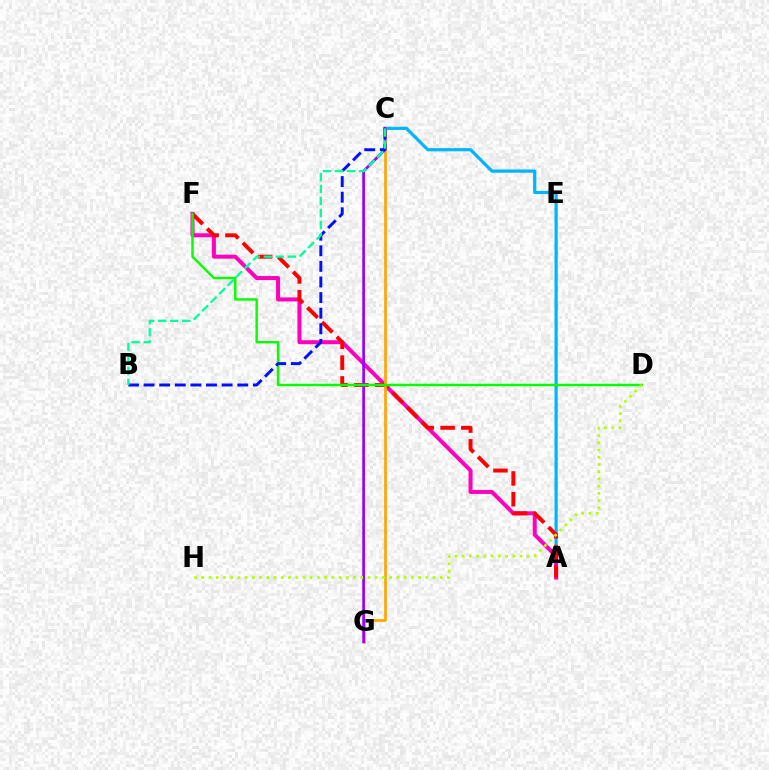{('A', 'C'): [{'color': '#00b5ff', 'line_style': 'solid', 'thickness': 2.31}], ('A', 'F'): [{'color': '#ff00bd', 'line_style': 'solid', 'thickness': 2.89}, {'color': '#ff0000', 'line_style': 'dashed', 'thickness': 2.82}], ('C', 'G'): [{'color': '#ffa500', 'line_style': 'solid', 'thickness': 1.92}, {'color': '#9b00ff', 'line_style': 'solid', 'thickness': 1.95}], ('D', 'F'): [{'color': '#08ff00', 'line_style': 'solid', 'thickness': 1.76}], ('B', 'C'): [{'color': '#0010ff', 'line_style': 'dashed', 'thickness': 2.12}, {'color': '#00ff9d', 'line_style': 'dashed', 'thickness': 1.63}], ('D', 'H'): [{'color': '#b3ff00', 'line_style': 'dotted', 'thickness': 1.96}]}